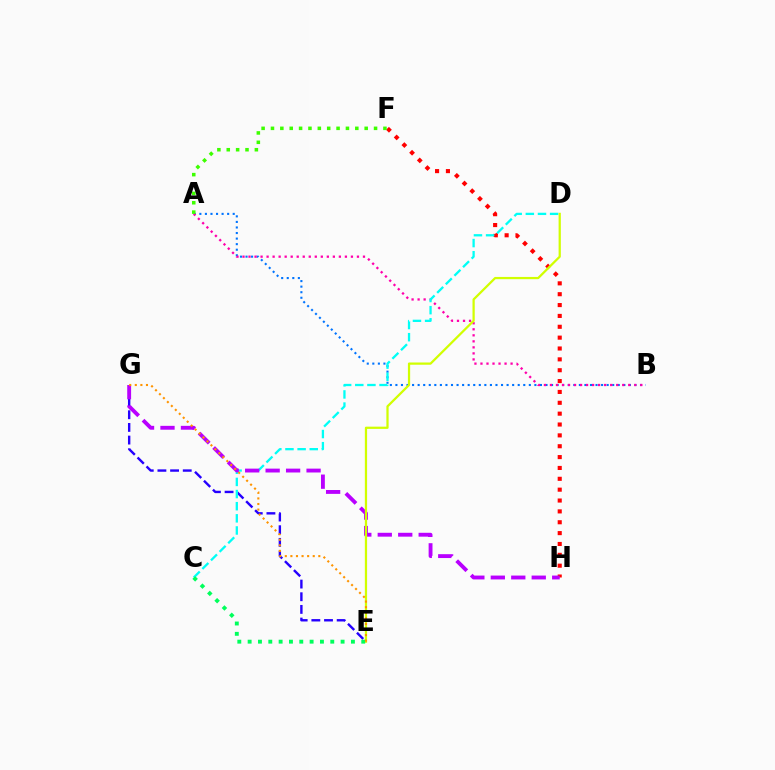{('F', 'H'): [{'color': '#ff0000', 'line_style': 'dotted', 'thickness': 2.95}], ('A', 'B'): [{'color': '#0074ff', 'line_style': 'dotted', 'thickness': 1.51}, {'color': '#ff00ac', 'line_style': 'dotted', 'thickness': 1.64}], ('E', 'G'): [{'color': '#2500ff', 'line_style': 'dashed', 'thickness': 1.72}, {'color': '#ff9400', 'line_style': 'dotted', 'thickness': 1.52}], ('C', 'D'): [{'color': '#00fff6', 'line_style': 'dashed', 'thickness': 1.65}], ('A', 'F'): [{'color': '#3dff00', 'line_style': 'dotted', 'thickness': 2.55}], ('G', 'H'): [{'color': '#b900ff', 'line_style': 'dashed', 'thickness': 2.78}], ('D', 'E'): [{'color': '#d1ff00', 'line_style': 'solid', 'thickness': 1.62}], ('C', 'E'): [{'color': '#00ff5c', 'line_style': 'dotted', 'thickness': 2.81}]}